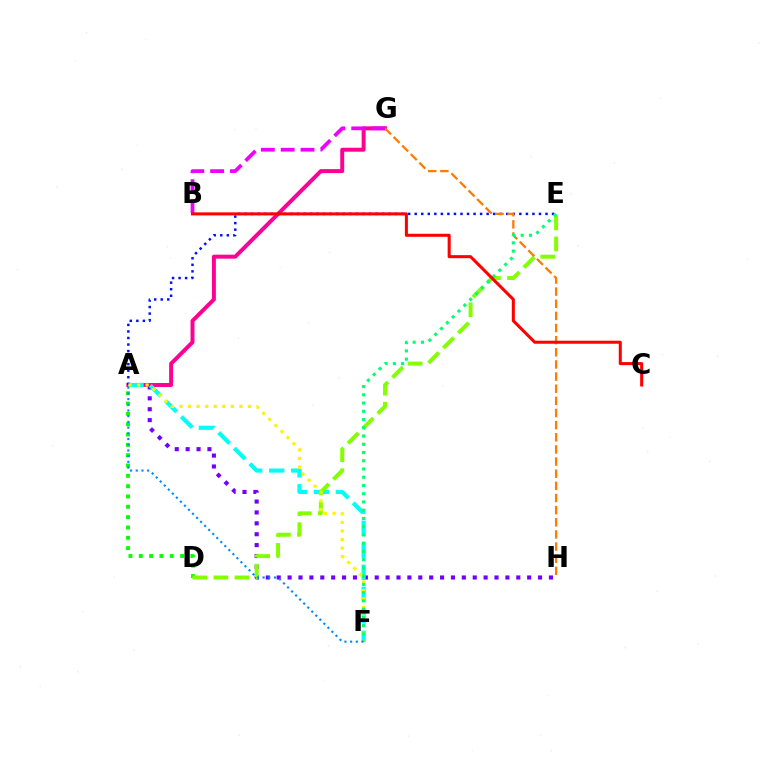{('A', 'G'): [{'color': '#ff0094', 'line_style': 'solid', 'thickness': 2.85}], ('A', 'H'): [{'color': '#7200ff', 'line_style': 'dotted', 'thickness': 2.96}], ('A', 'D'): [{'color': '#08ff00', 'line_style': 'dotted', 'thickness': 2.81}], ('A', 'F'): [{'color': '#00fff6', 'line_style': 'dashed', 'thickness': 2.99}, {'color': '#fcf500', 'line_style': 'dotted', 'thickness': 2.33}, {'color': '#008cff', 'line_style': 'dotted', 'thickness': 1.55}], ('A', 'E'): [{'color': '#0010ff', 'line_style': 'dotted', 'thickness': 1.78}], ('D', 'E'): [{'color': '#84ff00', 'line_style': 'dashed', 'thickness': 2.86}], ('G', 'H'): [{'color': '#ff7c00', 'line_style': 'dashed', 'thickness': 1.65}], ('E', 'F'): [{'color': '#00ff74', 'line_style': 'dotted', 'thickness': 2.24}], ('B', 'G'): [{'color': '#ee00ff', 'line_style': 'dashed', 'thickness': 2.7}], ('B', 'C'): [{'color': '#ff0000', 'line_style': 'solid', 'thickness': 2.19}]}